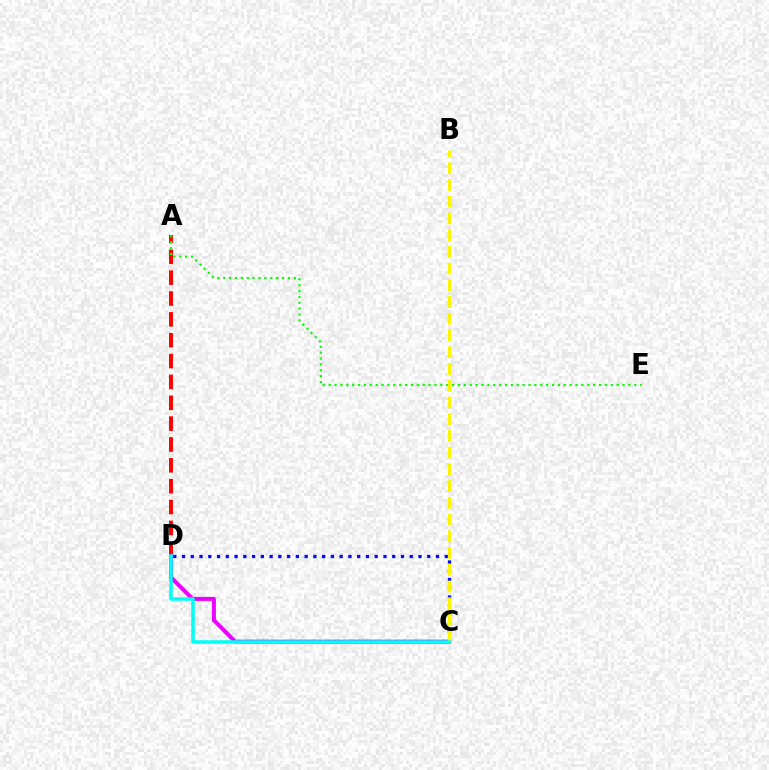{('C', 'D'): [{'color': '#0010ff', 'line_style': 'dotted', 'thickness': 2.38}, {'color': '#ee00ff', 'line_style': 'solid', 'thickness': 2.87}, {'color': '#00fff6', 'line_style': 'solid', 'thickness': 2.53}], ('A', 'D'): [{'color': '#ff0000', 'line_style': 'dashed', 'thickness': 2.83}], ('A', 'E'): [{'color': '#08ff00', 'line_style': 'dotted', 'thickness': 1.6}], ('B', 'C'): [{'color': '#fcf500', 'line_style': 'dashed', 'thickness': 2.27}]}